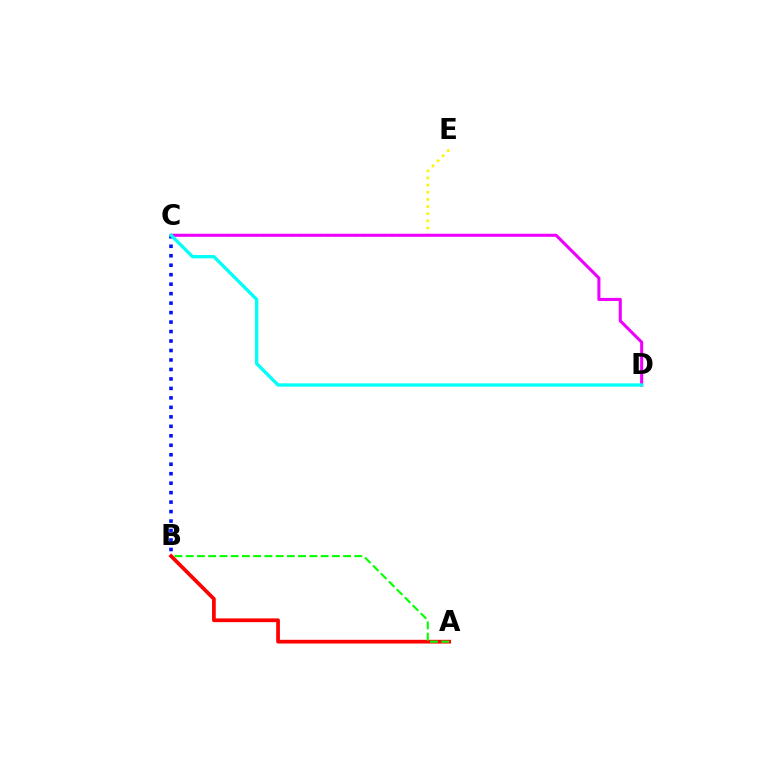{('A', 'B'): [{'color': '#ff0000', 'line_style': 'solid', 'thickness': 2.69}, {'color': '#08ff00', 'line_style': 'dashed', 'thickness': 1.53}], ('B', 'C'): [{'color': '#0010ff', 'line_style': 'dotted', 'thickness': 2.57}], ('C', 'E'): [{'color': '#fcf500', 'line_style': 'dotted', 'thickness': 1.94}], ('C', 'D'): [{'color': '#ee00ff', 'line_style': 'solid', 'thickness': 2.2}, {'color': '#00fff6', 'line_style': 'solid', 'thickness': 2.36}]}